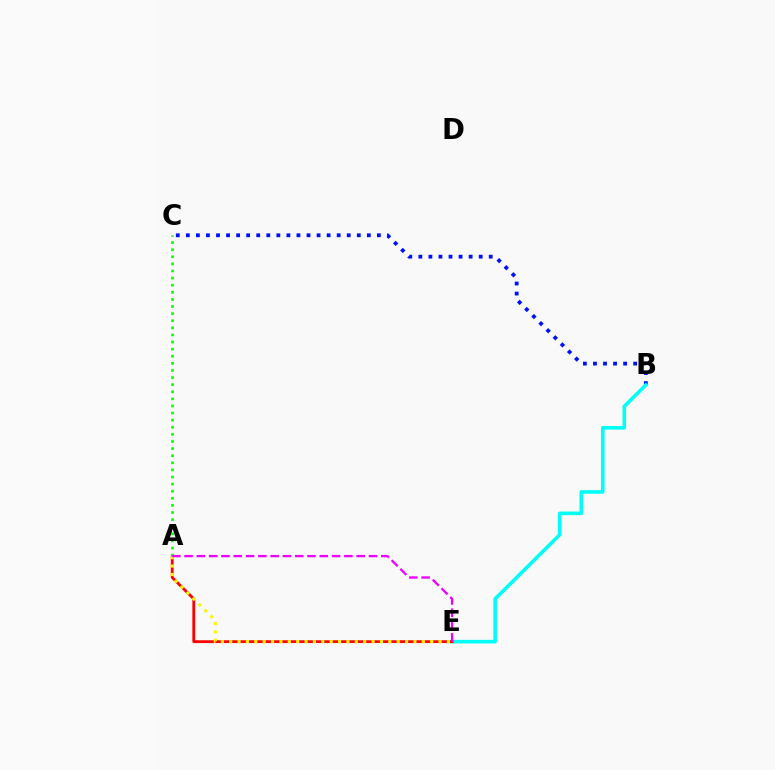{('B', 'C'): [{'color': '#0010ff', 'line_style': 'dotted', 'thickness': 2.73}], ('B', 'E'): [{'color': '#00fff6', 'line_style': 'solid', 'thickness': 2.6}], ('A', 'E'): [{'color': '#ff0000', 'line_style': 'solid', 'thickness': 2.02}, {'color': '#fcf500', 'line_style': 'dotted', 'thickness': 2.28}, {'color': '#ee00ff', 'line_style': 'dashed', 'thickness': 1.67}], ('A', 'C'): [{'color': '#08ff00', 'line_style': 'dotted', 'thickness': 1.93}]}